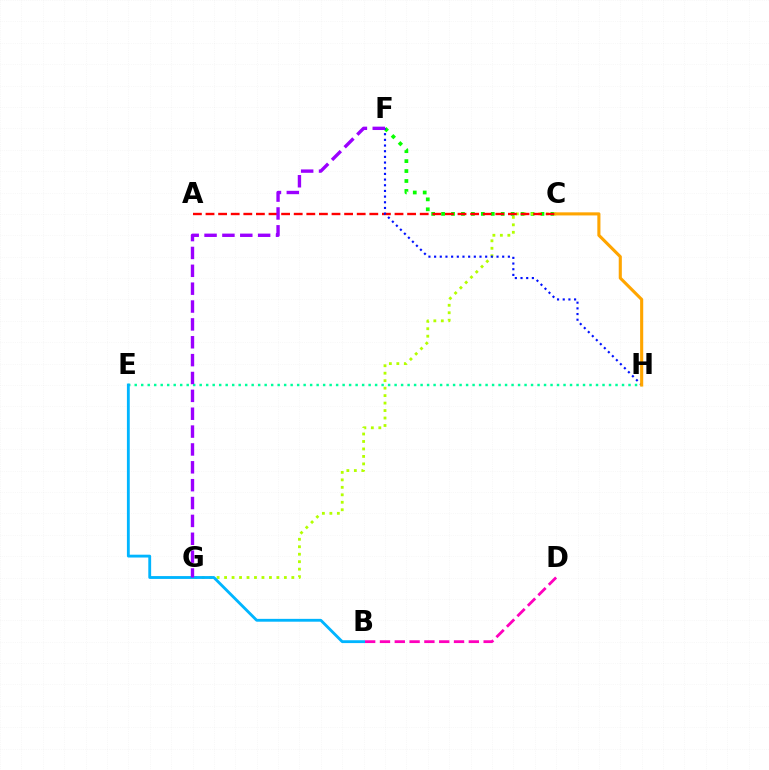{('C', 'F'): [{'color': '#08ff00', 'line_style': 'dotted', 'thickness': 2.7}], ('C', 'G'): [{'color': '#b3ff00', 'line_style': 'dotted', 'thickness': 2.03}], ('A', 'C'): [{'color': '#ff0000', 'line_style': 'dashed', 'thickness': 1.71}], ('B', 'D'): [{'color': '#ff00bd', 'line_style': 'dashed', 'thickness': 2.01}], ('E', 'H'): [{'color': '#00ff9d', 'line_style': 'dotted', 'thickness': 1.77}], ('F', 'H'): [{'color': '#0010ff', 'line_style': 'dotted', 'thickness': 1.54}], ('B', 'E'): [{'color': '#00b5ff', 'line_style': 'solid', 'thickness': 2.05}], ('C', 'H'): [{'color': '#ffa500', 'line_style': 'solid', 'thickness': 2.24}], ('F', 'G'): [{'color': '#9b00ff', 'line_style': 'dashed', 'thickness': 2.43}]}